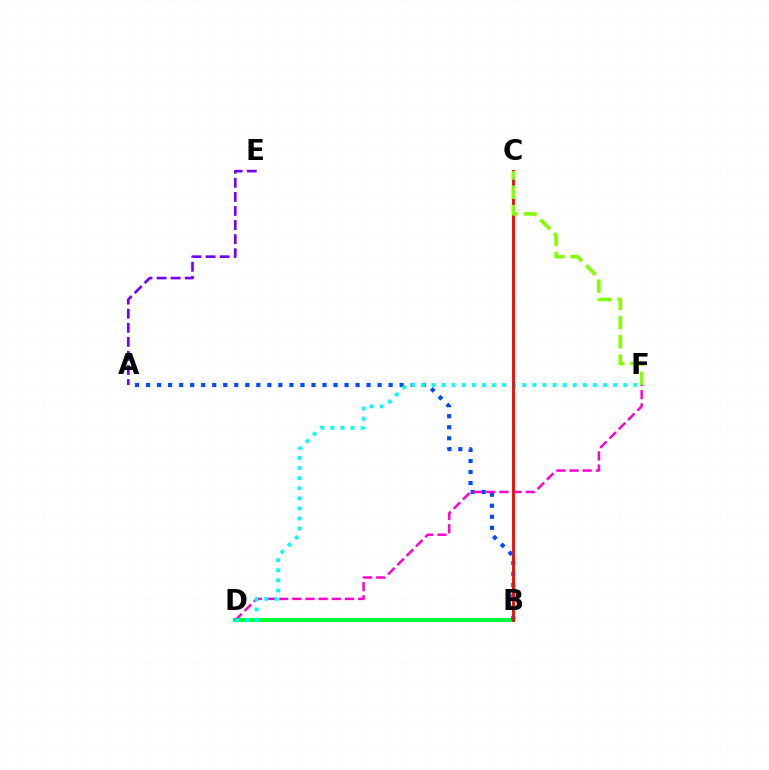{('B', 'D'): [{'color': '#00ff39', 'line_style': 'solid', 'thickness': 2.93}], ('A', 'B'): [{'color': '#004bff', 'line_style': 'dotted', 'thickness': 3.0}], ('D', 'F'): [{'color': '#ff00cf', 'line_style': 'dashed', 'thickness': 1.79}, {'color': '#00fff6', 'line_style': 'dotted', 'thickness': 2.74}], ('B', 'C'): [{'color': '#ffbd00', 'line_style': 'solid', 'thickness': 1.98}, {'color': '#ff0000', 'line_style': 'solid', 'thickness': 1.99}], ('A', 'E'): [{'color': '#7200ff', 'line_style': 'dashed', 'thickness': 1.91}], ('C', 'F'): [{'color': '#84ff00', 'line_style': 'dashed', 'thickness': 2.62}]}